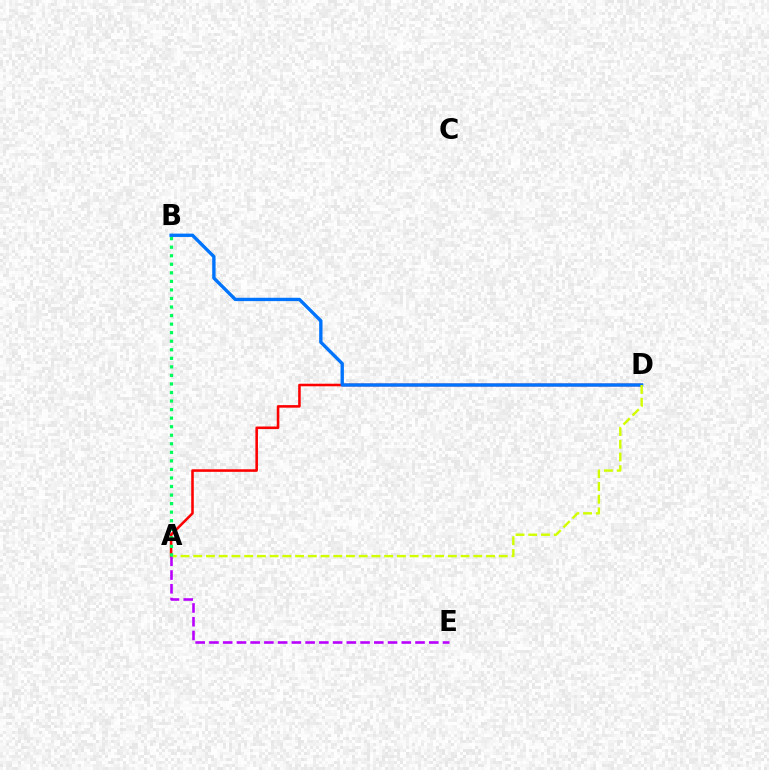{('A', 'D'): [{'color': '#ff0000', 'line_style': 'solid', 'thickness': 1.85}, {'color': '#d1ff00', 'line_style': 'dashed', 'thickness': 1.73}], ('B', 'D'): [{'color': '#0074ff', 'line_style': 'solid', 'thickness': 2.41}], ('A', 'E'): [{'color': '#b900ff', 'line_style': 'dashed', 'thickness': 1.87}], ('A', 'B'): [{'color': '#00ff5c', 'line_style': 'dotted', 'thickness': 2.32}]}